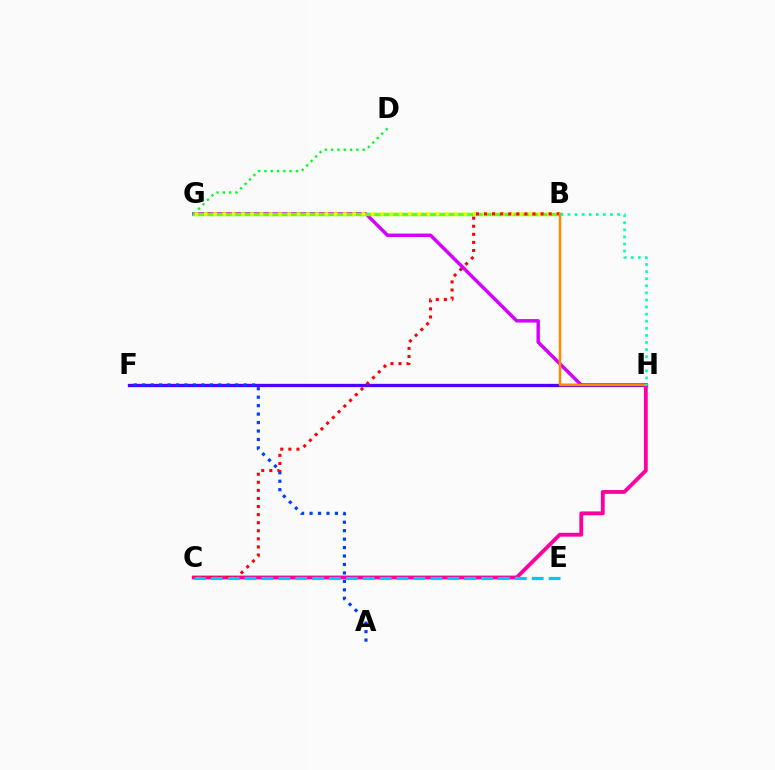{('G', 'H'): [{'color': '#d600ff', 'line_style': 'solid', 'thickness': 2.49}], ('B', 'G'): [{'color': '#66ff00', 'line_style': 'solid', 'thickness': 2.5}, {'color': '#eeff00', 'line_style': 'dotted', 'thickness': 2.52}], ('F', 'H'): [{'color': '#4f00ff', 'line_style': 'solid', 'thickness': 2.38}], ('A', 'F'): [{'color': '#003fff', 'line_style': 'dotted', 'thickness': 2.3}], ('D', 'G'): [{'color': '#00ff27', 'line_style': 'dotted', 'thickness': 1.71}], ('C', 'H'): [{'color': '#ff00a0', 'line_style': 'solid', 'thickness': 2.76}], ('B', 'C'): [{'color': '#ff0000', 'line_style': 'dotted', 'thickness': 2.2}], ('B', 'H'): [{'color': '#ff8800', 'line_style': 'solid', 'thickness': 1.8}, {'color': '#00ffaf', 'line_style': 'dotted', 'thickness': 1.93}], ('C', 'E'): [{'color': '#00c7ff', 'line_style': 'dashed', 'thickness': 2.29}]}